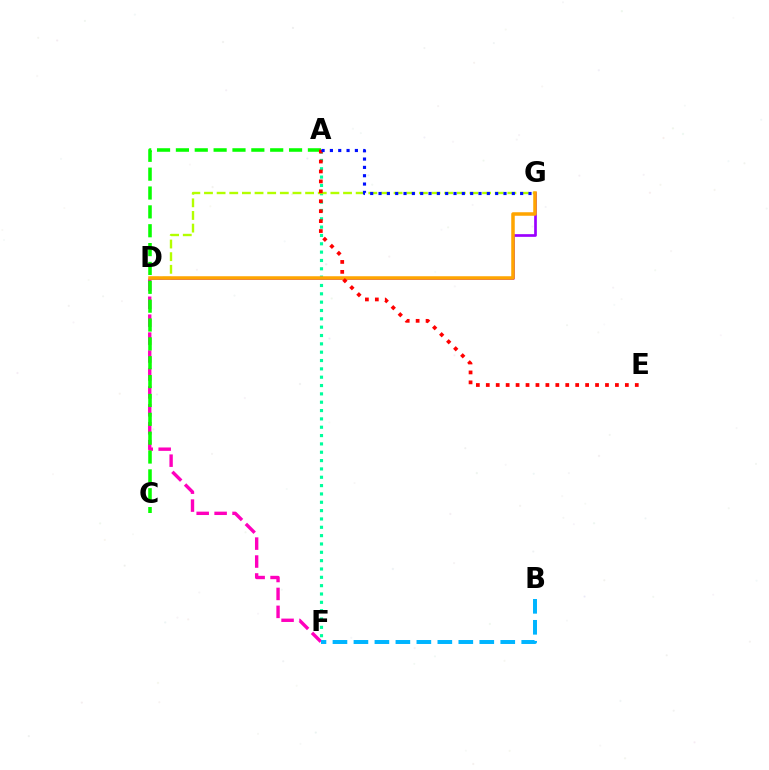{('D', 'G'): [{'color': '#9b00ff', 'line_style': 'solid', 'thickness': 1.94}, {'color': '#b3ff00', 'line_style': 'dashed', 'thickness': 1.72}, {'color': '#ffa500', 'line_style': 'solid', 'thickness': 2.53}], ('A', 'F'): [{'color': '#00ff9d', 'line_style': 'dotted', 'thickness': 2.27}], ('D', 'F'): [{'color': '#ff00bd', 'line_style': 'dashed', 'thickness': 2.44}], ('A', 'C'): [{'color': '#08ff00', 'line_style': 'dashed', 'thickness': 2.56}], ('B', 'F'): [{'color': '#00b5ff', 'line_style': 'dashed', 'thickness': 2.85}], ('A', 'E'): [{'color': '#ff0000', 'line_style': 'dotted', 'thickness': 2.7}], ('A', 'G'): [{'color': '#0010ff', 'line_style': 'dotted', 'thickness': 2.26}]}